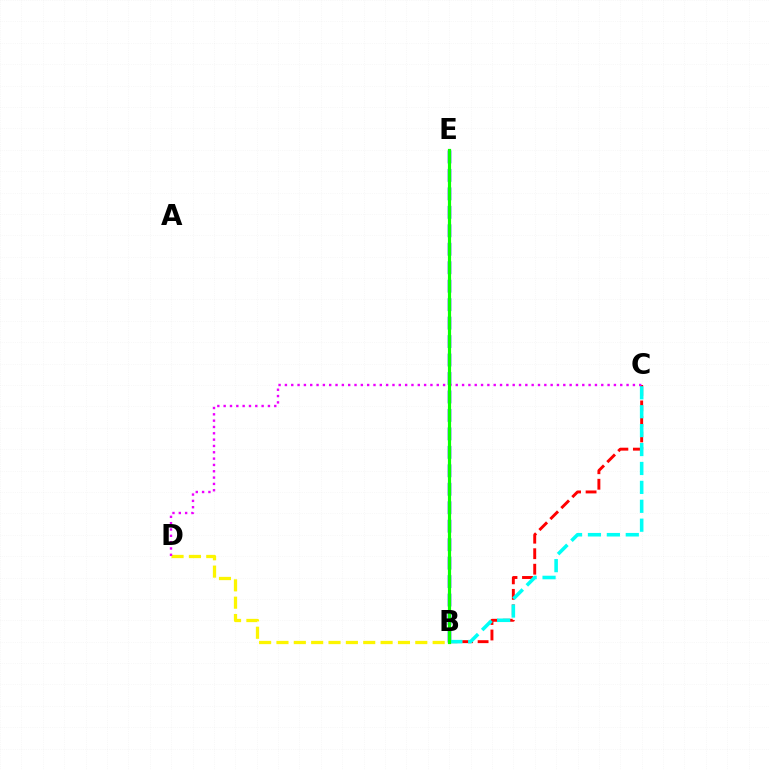{('B', 'C'): [{'color': '#ff0000', 'line_style': 'dashed', 'thickness': 2.11}, {'color': '#00fff6', 'line_style': 'dashed', 'thickness': 2.57}], ('B', 'D'): [{'color': '#fcf500', 'line_style': 'dashed', 'thickness': 2.36}], ('B', 'E'): [{'color': '#0010ff', 'line_style': 'dashed', 'thickness': 2.51}, {'color': '#08ff00', 'line_style': 'solid', 'thickness': 2.3}], ('C', 'D'): [{'color': '#ee00ff', 'line_style': 'dotted', 'thickness': 1.72}]}